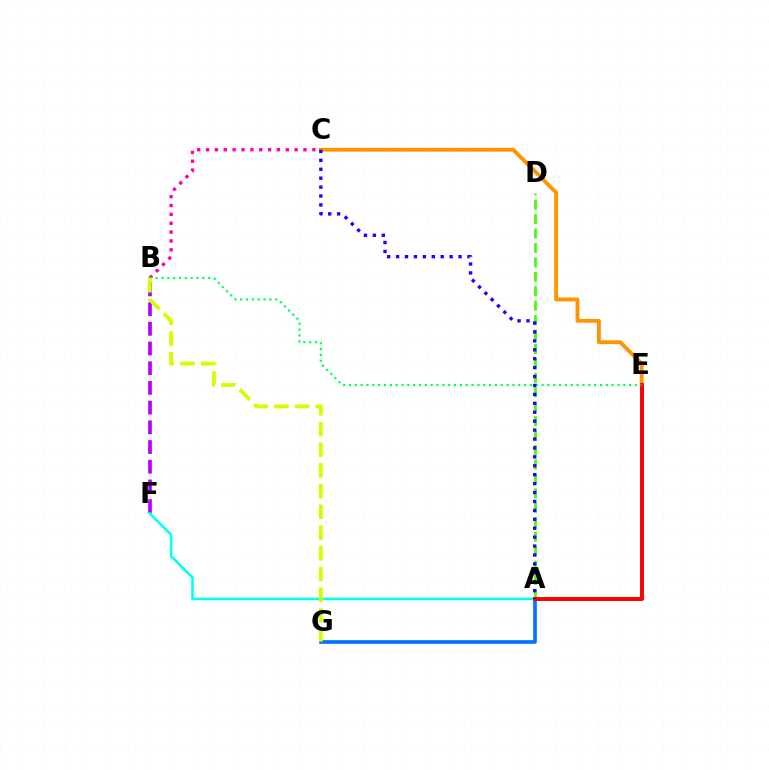{('A', 'G'): [{'color': '#0074ff', 'line_style': 'solid', 'thickness': 2.64}], ('A', 'D'): [{'color': '#3dff00', 'line_style': 'dashed', 'thickness': 1.96}], ('B', 'F'): [{'color': '#b900ff', 'line_style': 'dashed', 'thickness': 2.68}], ('C', 'E'): [{'color': '#ff9400', 'line_style': 'solid', 'thickness': 2.78}], ('B', 'C'): [{'color': '#ff00ac', 'line_style': 'dotted', 'thickness': 2.41}], ('A', 'F'): [{'color': '#00fff6', 'line_style': 'solid', 'thickness': 1.84}], ('A', 'E'): [{'color': '#ff0000', 'line_style': 'solid', 'thickness': 2.84}], ('B', 'E'): [{'color': '#00ff5c', 'line_style': 'dotted', 'thickness': 1.59}], ('A', 'C'): [{'color': '#2500ff', 'line_style': 'dotted', 'thickness': 2.42}], ('B', 'G'): [{'color': '#d1ff00', 'line_style': 'dashed', 'thickness': 2.81}]}